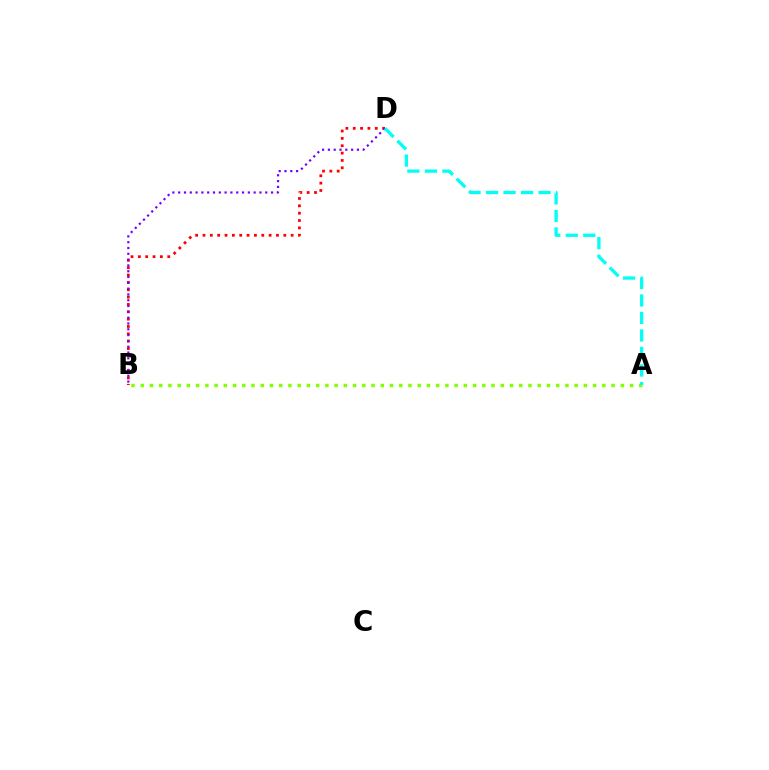{('B', 'D'): [{'color': '#ff0000', 'line_style': 'dotted', 'thickness': 2.0}, {'color': '#7200ff', 'line_style': 'dotted', 'thickness': 1.58}], ('A', 'B'): [{'color': '#84ff00', 'line_style': 'dotted', 'thickness': 2.51}], ('A', 'D'): [{'color': '#00fff6', 'line_style': 'dashed', 'thickness': 2.38}]}